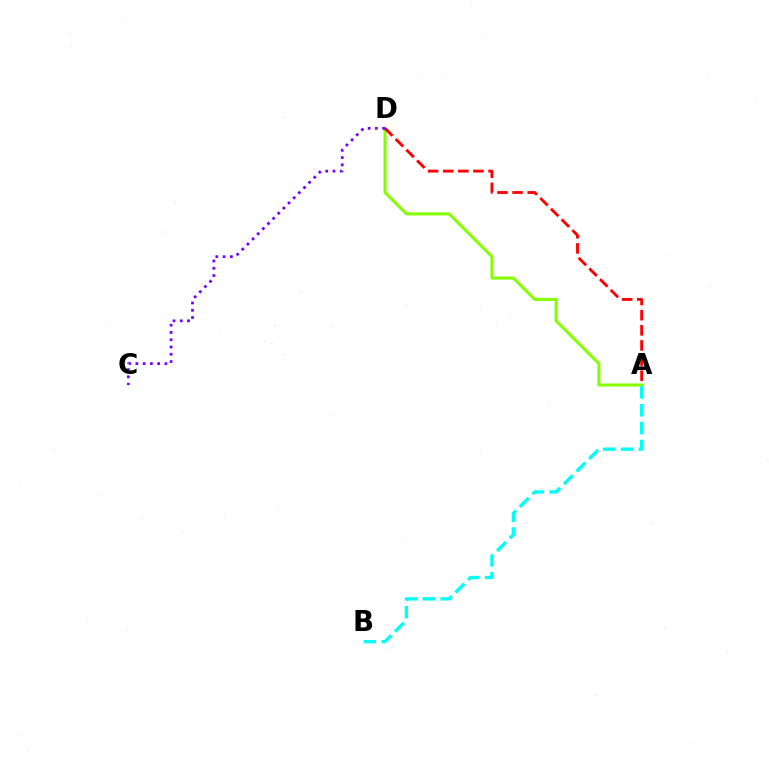{('A', 'D'): [{'color': '#84ff00', 'line_style': 'solid', 'thickness': 2.19}, {'color': '#ff0000', 'line_style': 'dashed', 'thickness': 2.06}], ('A', 'B'): [{'color': '#00fff6', 'line_style': 'dashed', 'thickness': 2.42}], ('C', 'D'): [{'color': '#7200ff', 'line_style': 'dotted', 'thickness': 1.97}]}